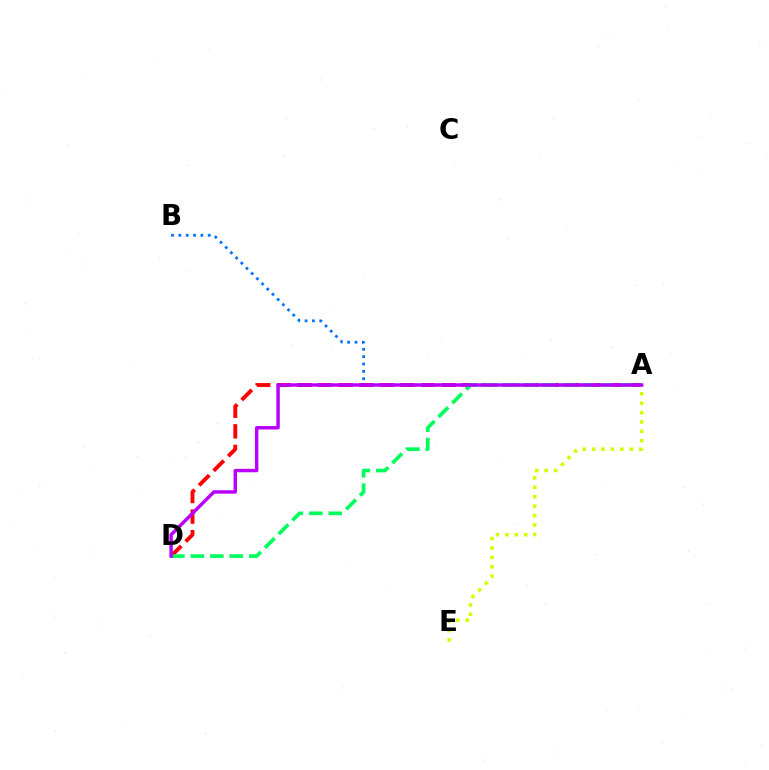{('A', 'D'): [{'color': '#ff0000', 'line_style': 'dashed', 'thickness': 2.8}, {'color': '#00ff5c', 'line_style': 'dashed', 'thickness': 2.64}, {'color': '#b900ff', 'line_style': 'solid', 'thickness': 2.47}], ('A', 'E'): [{'color': '#d1ff00', 'line_style': 'dotted', 'thickness': 2.55}], ('A', 'B'): [{'color': '#0074ff', 'line_style': 'dotted', 'thickness': 2.0}]}